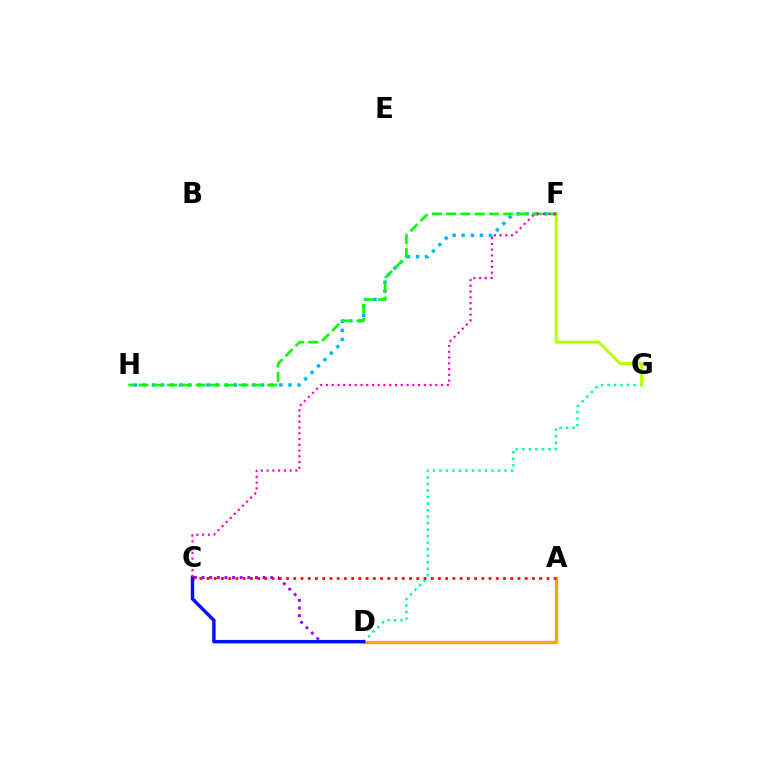{('D', 'G'): [{'color': '#00ff9d', 'line_style': 'dotted', 'thickness': 1.77}], ('A', 'D'): [{'color': '#ffa500', 'line_style': 'solid', 'thickness': 2.38}], ('F', 'G'): [{'color': '#b3ff00', 'line_style': 'solid', 'thickness': 2.13}], ('C', 'D'): [{'color': '#9b00ff', 'line_style': 'dotted', 'thickness': 2.07}, {'color': '#0010ff', 'line_style': 'solid', 'thickness': 2.47}], ('F', 'H'): [{'color': '#00b5ff', 'line_style': 'dotted', 'thickness': 2.47}, {'color': '#08ff00', 'line_style': 'dashed', 'thickness': 1.94}], ('C', 'F'): [{'color': '#ff00bd', 'line_style': 'dotted', 'thickness': 1.56}], ('A', 'C'): [{'color': '#ff0000', 'line_style': 'dotted', 'thickness': 1.96}]}